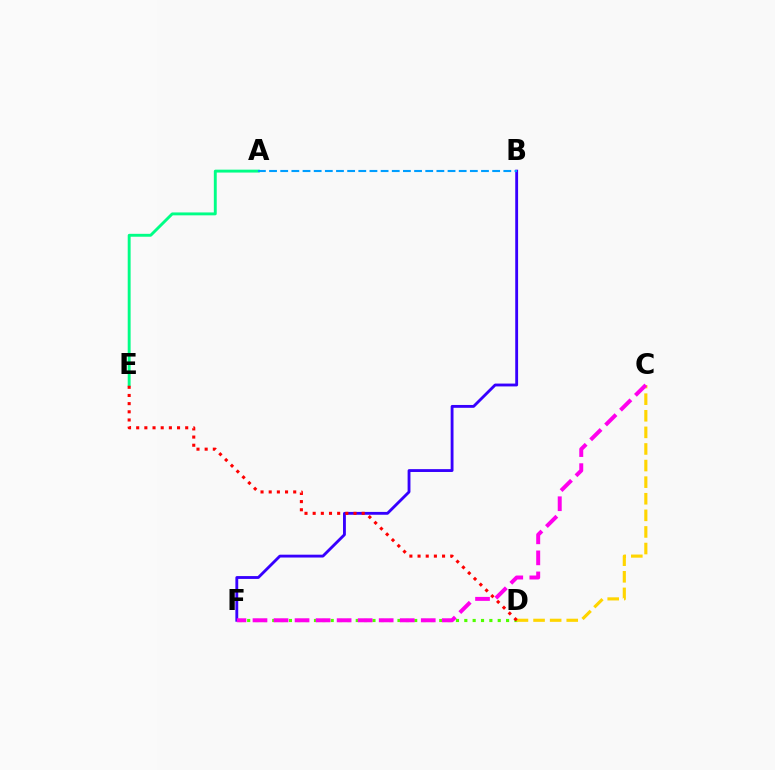{('B', 'F'): [{'color': '#3700ff', 'line_style': 'solid', 'thickness': 2.05}], ('D', 'F'): [{'color': '#4fff00', 'line_style': 'dotted', 'thickness': 2.27}], ('A', 'E'): [{'color': '#00ff86', 'line_style': 'solid', 'thickness': 2.09}], ('C', 'D'): [{'color': '#ffd500', 'line_style': 'dashed', 'thickness': 2.25}], ('C', 'F'): [{'color': '#ff00ed', 'line_style': 'dashed', 'thickness': 2.86}], ('A', 'B'): [{'color': '#009eff', 'line_style': 'dashed', 'thickness': 1.52}], ('D', 'E'): [{'color': '#ff0000', 'line_style': 'dotted', 'thickness': 2.22}]}